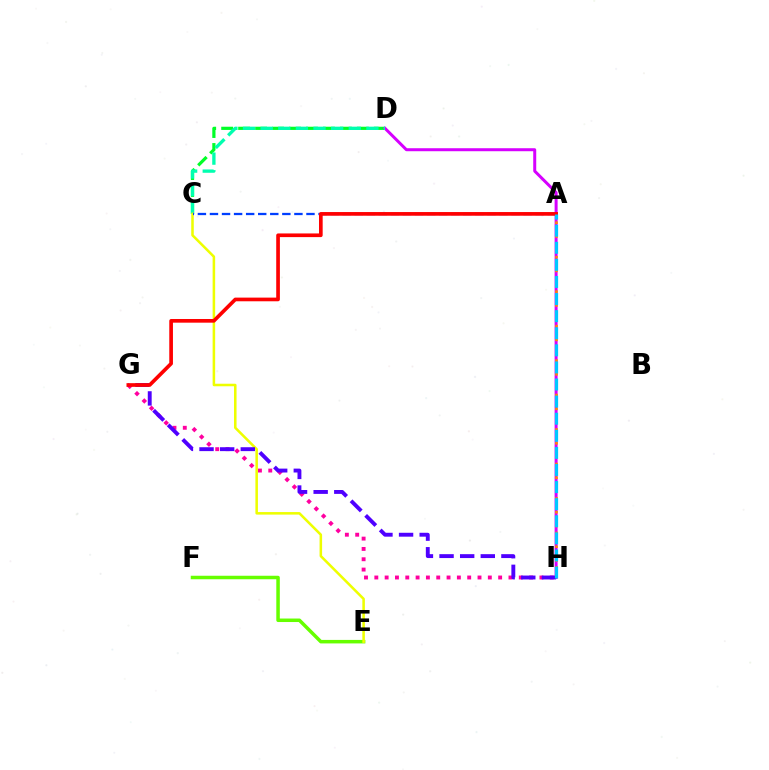{('C', 'D'): [{'color': '#00ff27', 'line_style': 'dashed', 'thickness': 2.3}, {'color': '#00ffaf', 'line_style': 'dashed', 'thickness': 2.39}], ('D', 'H'): [{'color': '#d600ff', 'line_style': 'solid', 'thickness': 2.16}], ('A', 'H'): [{'color': '#ff8800', 'line_style': 'dotted', 'thickness': 1.87}, {'color': '#00c7ff', 'line_style': 'dashed', 'thickness': 2.32}], ('G', 'H'): [{'color': '#ff00a0', 'line_style': 'dotted', 'thickness': 2.8}, {'color': '#4f00ff', 'line_style': 'dashed', 'thickness': 2.8}], ('E', 'F'): [{'color': '#66ff00', 'line_style': 'solid', 'thickness': 2.52}], ('C', 'E'): [{'color': '#eeff00', 'line_style': 'solid', 'thickness': 1.83}], ('A', 'C'): [{'color': '#003fff', 'line_style': 'dashed', 'thickness': 1.64}], ('A', 'G'): [{'color': '#ff0000', 'line_style': 'solid', 'thickness': 2.64}]}